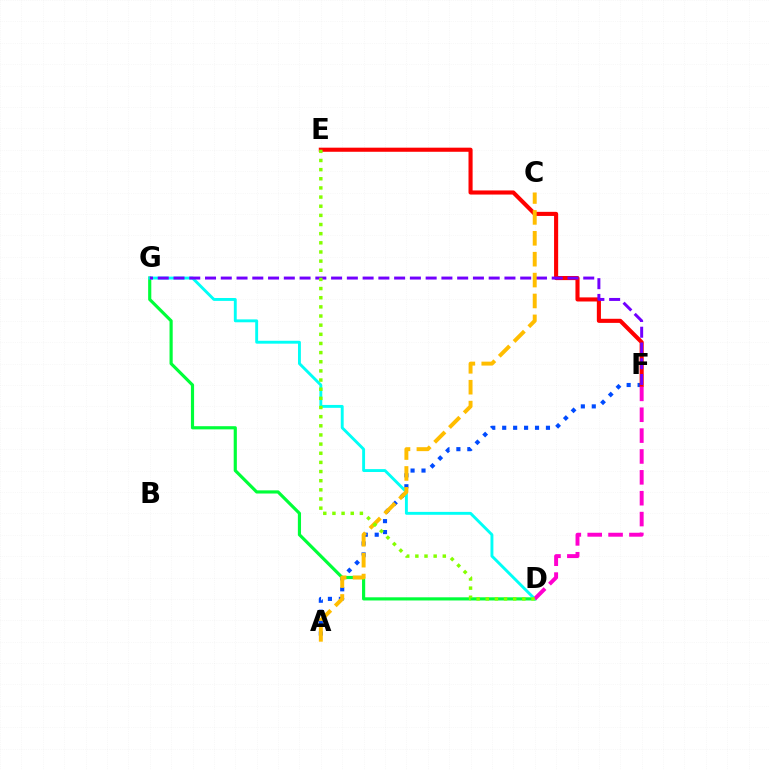{('A', 'F'): [{'color': '#004bff', 'line_style': 'dotted', 'thickness': 2.97}], ('D', 'G'): [{'color': '#00ff39', 'line_style': 'solid', 'thickness': 2.28}, {'color': '#00fff6', 'line_style': 'solid', 'thickness': 2.08}], ('E', 'F'): [{'color': '#ff0000', 'line_style': 'solid', 'thickness': 2.95}], ('F', 'G'): [{'color': '#7200ff', 'line_style': 'dashed', 'thickness': 2.14}], ('D', 'F'): [{'color': '#ff00cf', 'line_style': 'dashed', 'thickness': 2.83}], ('A', 'C'): [{'color': '#ffbd00', 'line_style': 'dashed', 'thickness': 2.84}], ('D', 'E'): [{'color': '#84ff00', 'line_style': 'dotted', 'thickness': 2.49}]}